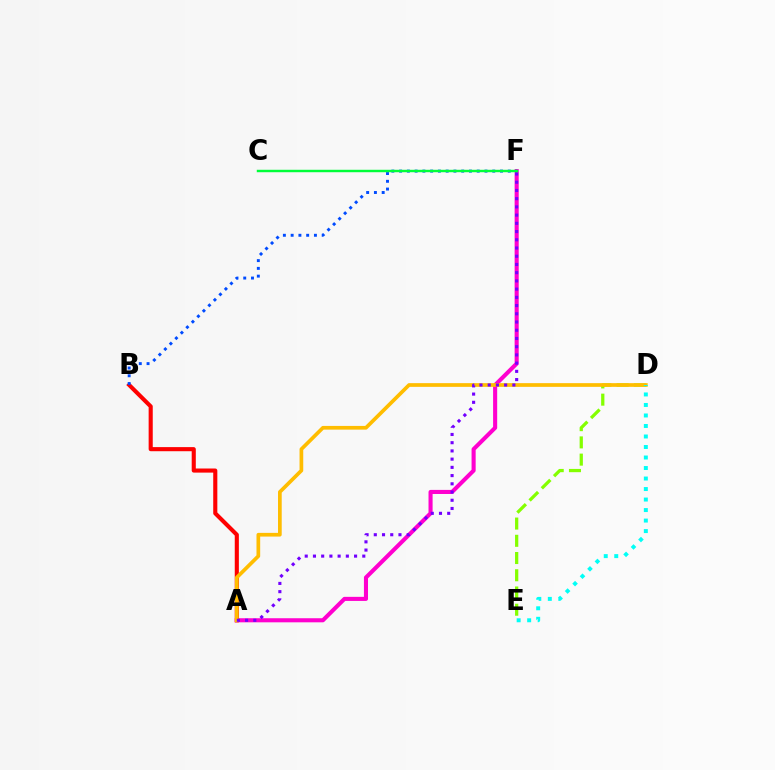{('A', 'F'): [{'color': '#ff00cf', 'line_style': 'solid', 'thickness': 2.94}, {'color': '#7200ff', 'line_style': 'dotted', 'thickness': 2.23}], ('A', 'B'): [{'color': '#ff0000', 'line_style': 'solid', 'thickness': 2.96}], ('D', 'E'): [{'color': '#84ff00', 'line_style': 'dashed', 'thickness': 2.34}, {'color': '#00fff6', 'line_style': 'dotted', 'thickness': 2.86}], ('A', 'D'): [{'color': '#ffbd00', 'line_style': 'solid', 'thickness': 2.66}], ('B', 'F'): [{'color': '#004bff', 'line_style': 'dotted', 'thickness': 2.11}], ('C', 'F'): [{'color': '#00ff39', 'line_style': 'solid', 'thickness': 1.76}]}